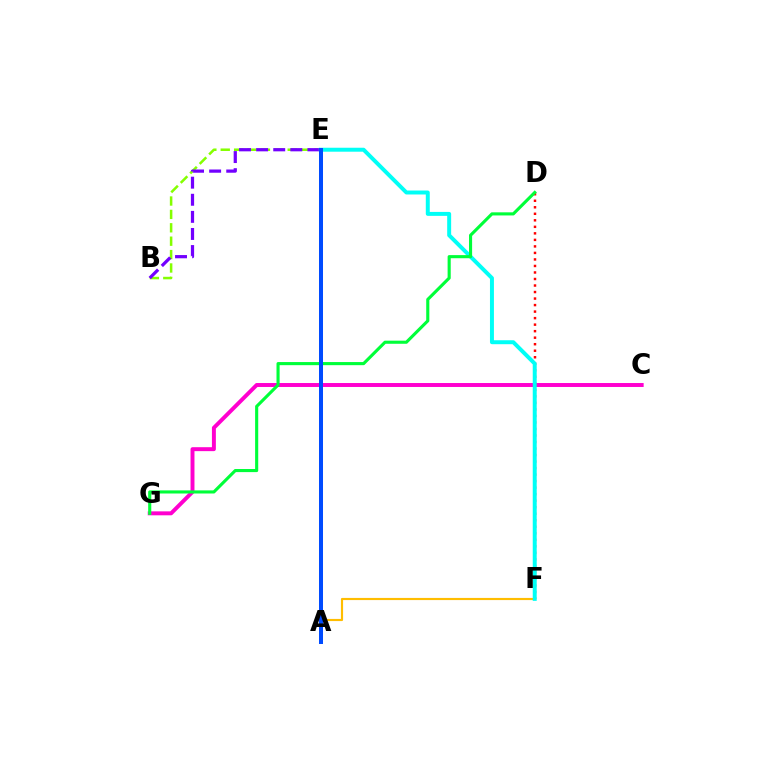{('A', 'F'): [{'color': '#ffbd00', 'line_style': 'solid', 'thickness': 1.55}], ('C', 'G'): [{'color': '#ff00cf', 'line_style': 'solid', 'thickness': 2.84}], ('B', 'E'): [{'color': '#84ff00', 'line_style': 'dashed', 'thickness': 1.82}, {'color': '#7200ff', 'line_style': 'dashed', 'thickness': 2.32}], ('D', 'F'): [{'color': '#ff0000', 'line_style': 'dotted', 'thickness': 1.77}], ('E', 'F'): [{'color': '#00fff6', 'line_style': 'solid', 'thickness': 2.85}], ('D', 'G'): [{'color': '#00ff39', 'line_style': 'solid', 'thickness': 2.24}], ('A', 'E'): [{'color': '#004bff', 'line_style': 'solid', 'thickness': 2.89}]}